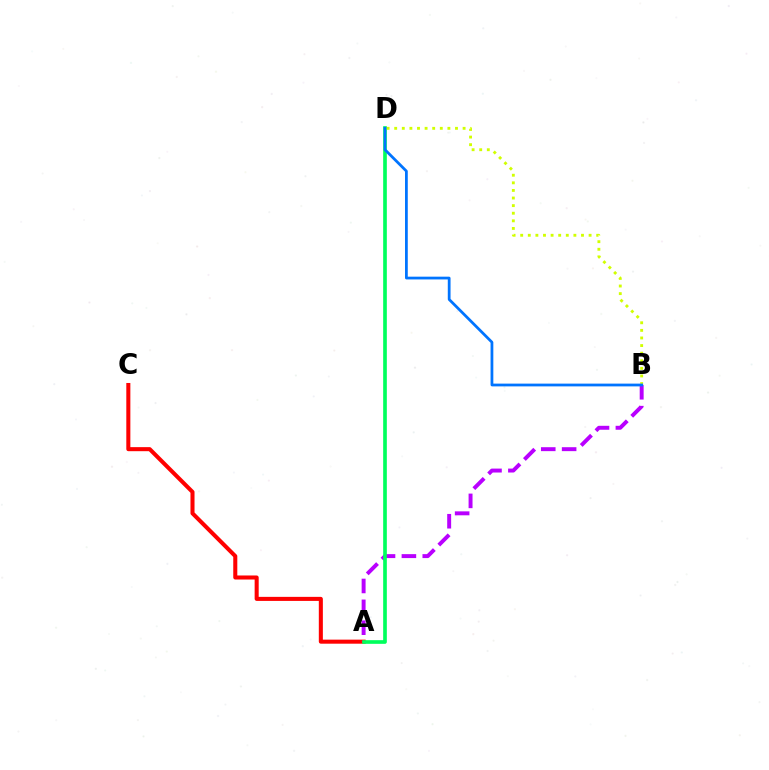{('A', 'C'): [{'color': '#ff0000', 'line_style': 'solid', 'thickness': 2.92}], ('A', 'B'): [{'color': '#b900ff', 'line_style': 'dashed', 'thickness': 2.84}], ('A', 'D'): [{'color': '#00ff5c', 'line_style': 'solid', 'thickness': 2.64}], ('B', 'D'): [{'color': '#d1ff00', 'line_style': 'dotted', 'thickness': 2.06}, {'color': '#0074ff', 'line_style': 'solid', 'thickness': 1.99}]}